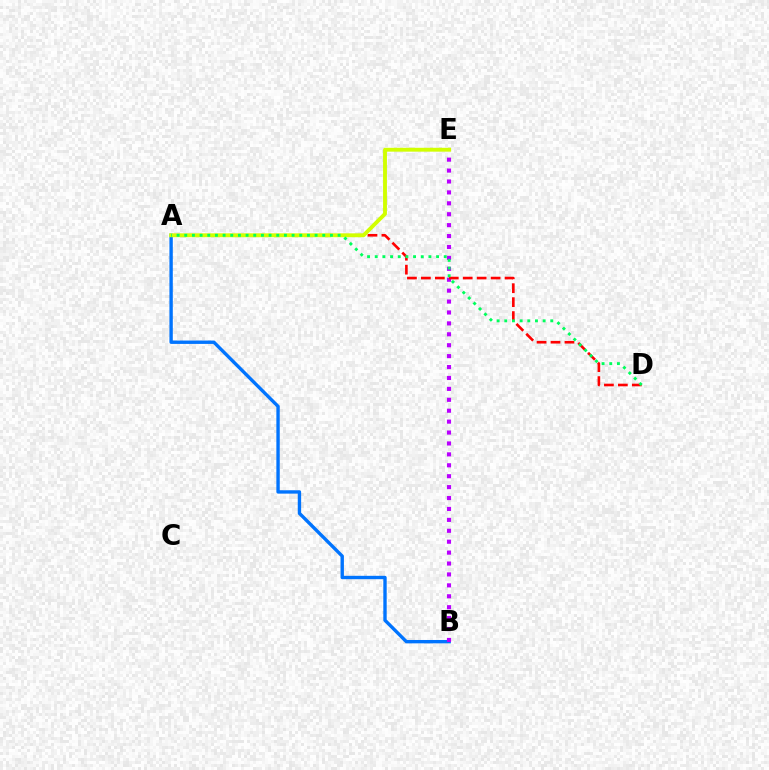{('A', 'B'): [{'color': '#0074ff', 'line_style': 'solid', 'thickness': 2.43}], ('B', 'E'): [{'color': '#b900ff', 'line_style': 'dotted', 'thickness': 2.97}], ('A', 'D'): [{'color': '#ff0000', 'line_style': 'dashed', 'thickness': 1.89}, {'color': '#00ff5c', 'line_style': 'dotted', 'thickness': 2.08}], ('A', 'E'): [{'color': '#d1ff00', 'line_style': 'solid', 'thickness': 2.79}]}